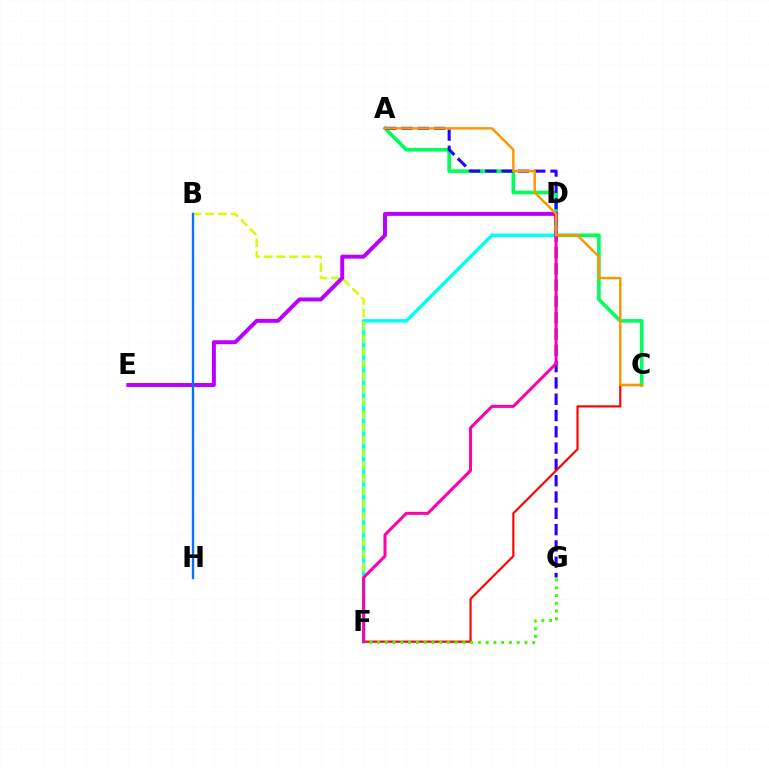{('A', 'C'): [{'color': '#00ff5c', 'line_style': 'solid', 'thickness': 2.63}, {'color': '#ff9400', 'line_style': 'solid', 'thickness': 1.74}], ('D', 'F'): [{'color': '#00fff6', 'line_style': 'solid', 'thickness': 2.51}, {'color': '#ff00ac', 'line_style': 'solid', 'thickness': 2.17}], ('A', 'G'): [{'color': '#2500ff', 'line_style': 'dashed', 'thickness': 2.21}], ('C', 'F'): [{'color': '#ff0000', 'line_style': 'solid', 'thickness': 1.54}], ('F', 'G'): [{'color': '#3dff00', 'line_style': 'dotted', 'thickness': 2.11}], ('B', 'F'): [{'color': '#d1ff00', 'line_style': 'dashed', 'thickness': 1.72}], ('D', 'E'): [{'color': '#b900ff', 'line_style': 'solid', 'thickness': 2.84}], ('B', 'H'): [{'color': '#0074ff', 'line_style': 'solid', 'thickness': 1.68}]}